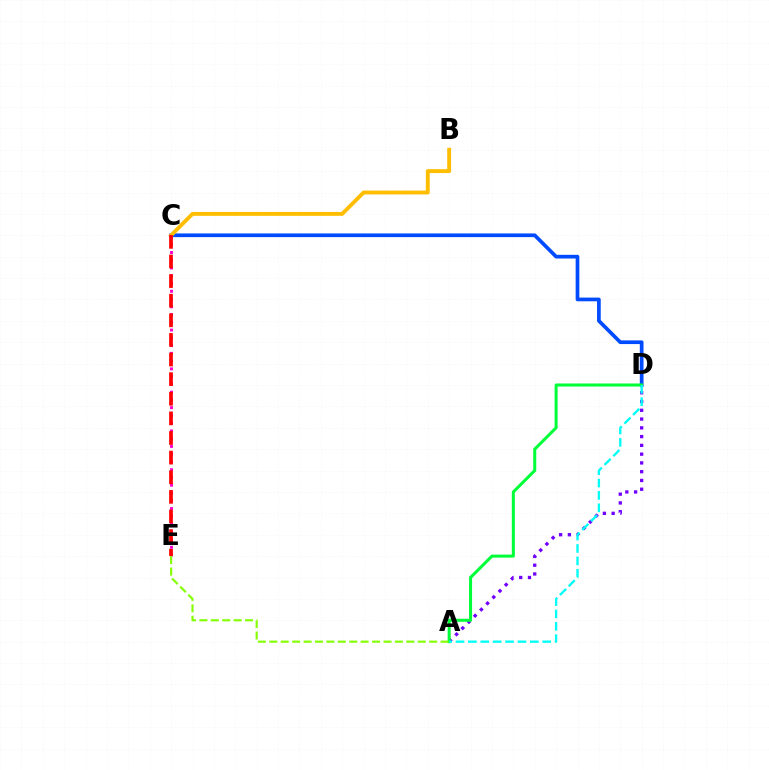{('C', 'D'): [{'color': '#004bff', 'line_style': 'solid', 'thickness': 2.67}], ('C', 'E'): [{'color': '#ff00cf', 'line_style': 'dotted', 'thickness': 2.11}, {'color': '#ff0000', 'line_style': 'dashed', 'thickness': 2.66}], ('A', 'D'): [{'color': '#7200ff', 'line_style': 'dotted', 'thickness': 2.38}, {'color': '#00ff39', 'line_style': 'solid', 'thickness': 2.19}, {'color': '#00fff6', 'line_style': 'dashed', 'thickness': 1.68}], ('B', 'C'): [{'color': '#ffbd00', 'line_style': 'solid', 'thickness': 2.79}], ('A', 'E'): [{'color': '#84ff00', 'line_style': 'dashed', 'thickness': 1.55}]}